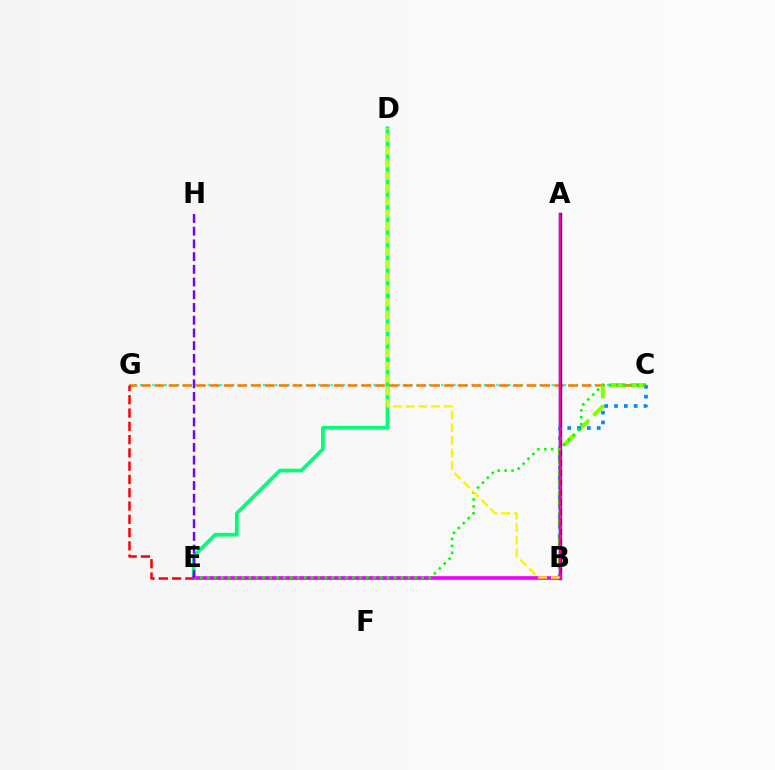{('C', 'G'): [{'color': '#00fff6', 'line_style': 'dotted', 'thickness': 1.67}, {'color': '#ff7c00', 'line_style': 'dashed', 'thickness': 1.87}], ('D', 'E'): [{'color': '#00ff74', 'line_style': 'solid', 'thickness': 2.69}], ('B', 'C'): [{'color': '#84ff00', 'line_style': 'dashed', 'thickness': 2.84}, {'color': '#008cff', 'line_style': 'dotted', 'thickness': 2.67}], ('E', 'G'): [{'color': '#ff0000', 'line_style': 'dashed', 'thickness': 1.8}], ('A', 'B'): [{'color': '#0010ff', 'line_style': 'solid', 'thickness': 2.44}, {'color': '#ff0094', 'line_style': 'solid', 'thickness': 1.68}], ('B', 'E'): [{'color': '#ee00ff', 'line_style': 'solid', 'thickness': 2.64}], ('C', 'E'): [{'color': '#08ff00', 'line_style': 'dotted', 'thickness': 1.88}], ('B', 'D'): [{'color': '#fcf500', 'line_style': 'dashed', 'thickness': 1.72}], ('E', 'H'): [{'color': '#7200ff', 'line_style': 'dashed', 'thickness': 1.73}]}